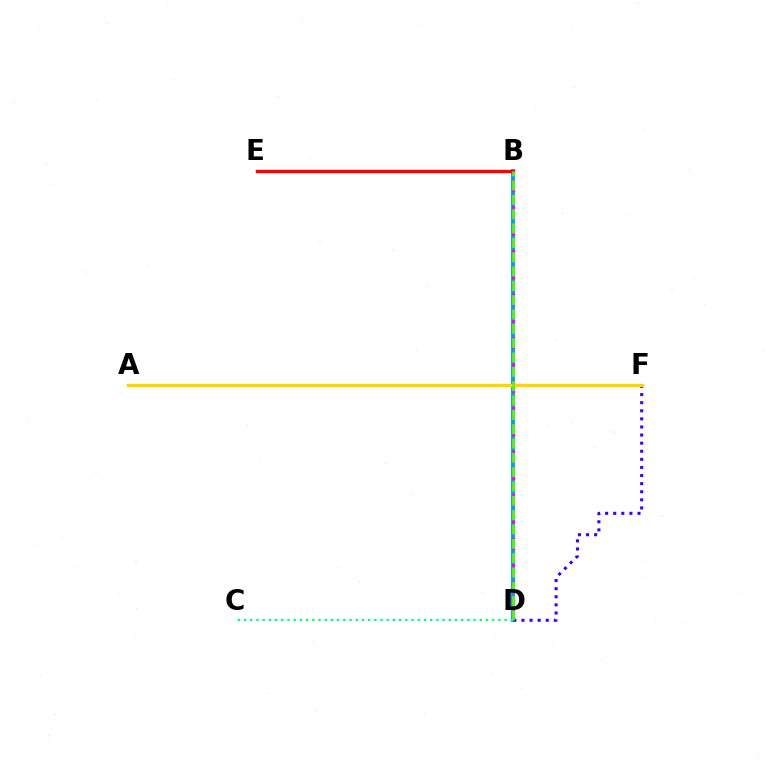{('B', 'D'): [{'color': '#009eff', 'line_style': 'solid', 'thickness': 2.81}, {'color': '#ff00ed', 'line_style': 'dotted', 'thickness': 2.37}, {'color': '#4fff00', 'line_style': 'dashed', 'thickness': 1.95}], ('B', 'E'): [{'color': '#ff0000', 'line_style': 'solid', 'thickness': 2.44}], ('D', 'F'): [{'color': '#3700ff', 'line_style': 'dotted', 'thickness': 2.2}], ('A', 'F'): [{'color': '#ffd500', 'line_style': 'solid', 'thickness': 2.45}], ('C', 'D'): [{'color': '#00ff86', 'line_style': 'dotted', 'thickness': 1.69}]}